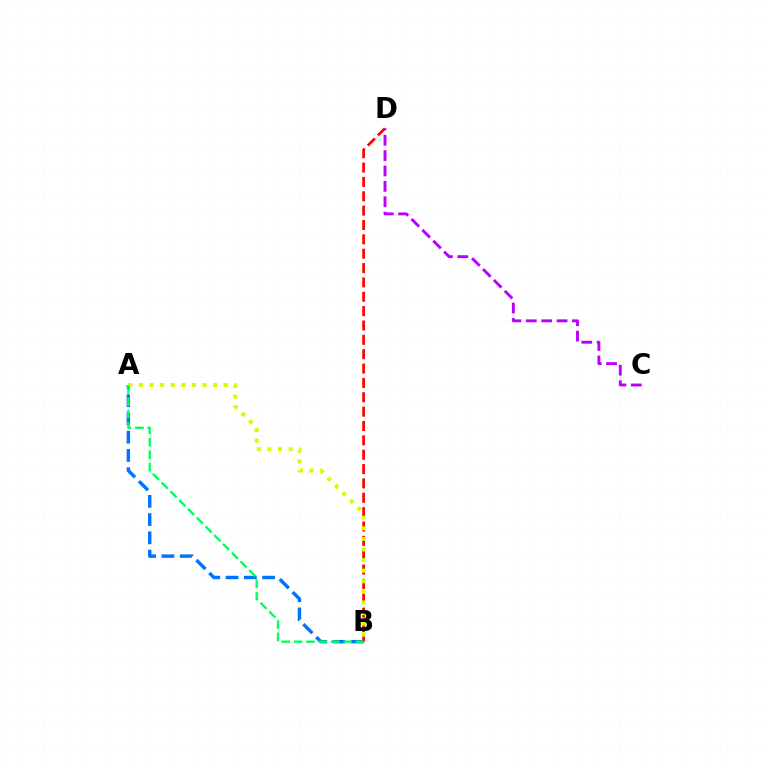{('A', 'B'): [{'color': '#0074ff', 'line_style': 'dashed', 'thickness': 2.48}, {'color': '#d1ff00', 'line_style': 'dotted', 'thickness': 2.88}, {'color': '#00ff5c', 'line_style': 'dashed', 'thickness': 1.68}], ('B', 'D'): [{'color': '#ff0000', 'line_style': 'dashed', 'thickness': 1.95}], ('C', 'D'): [{'color': '#b900ff', 'line_style': 'dashed', 'thickness': 2.09}]}